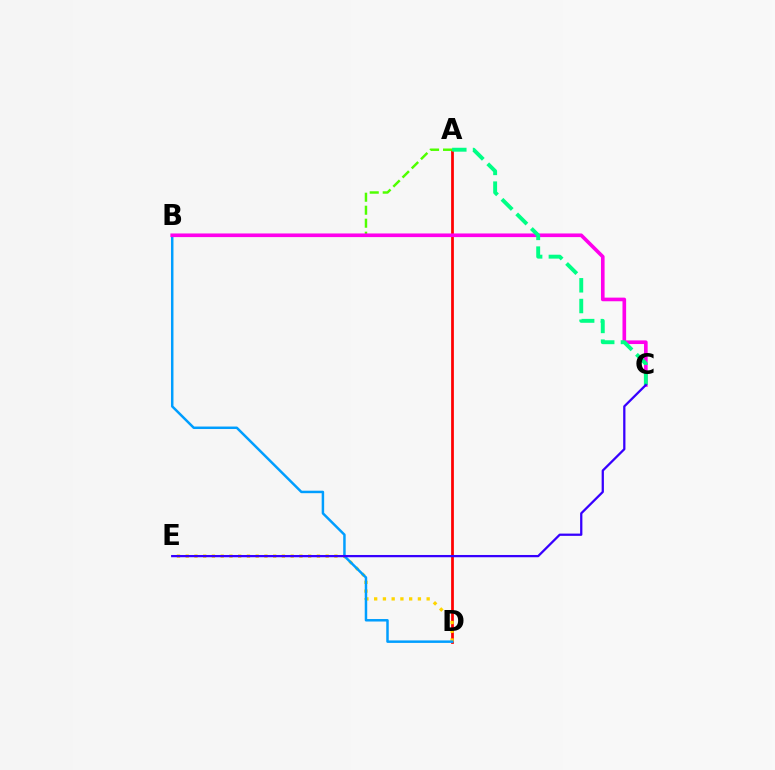{('A', 'D'): [{'color': '#ff0000', 'line_style': 'solid', 'thickness': 1.98}], ('D', 'E'): [{'color': '#ffd500', 'line_style': 'dotted', 'thickness': 2.38}], ('A', 'B'): [{'color': '#4fff00', 'line_style': 'dashed', 'thickness': 1.76}], ('B', 'D'): [{'color': '#009eff', 'line_style': 'solid', 'thickness': 1.79}], ('B', 'C'): [{'color': '#ff00ed', 'line_style': 'solid', 'thickness': 2.62}], ('A', 'C'): [{'color': '#00ff86', 'line_style': 'dashed', 'thickness': 2.82}], ('C', 'E'): [{'color': '#3700ff', 'line_style': 'solid', 'thickness': 1.63}]}